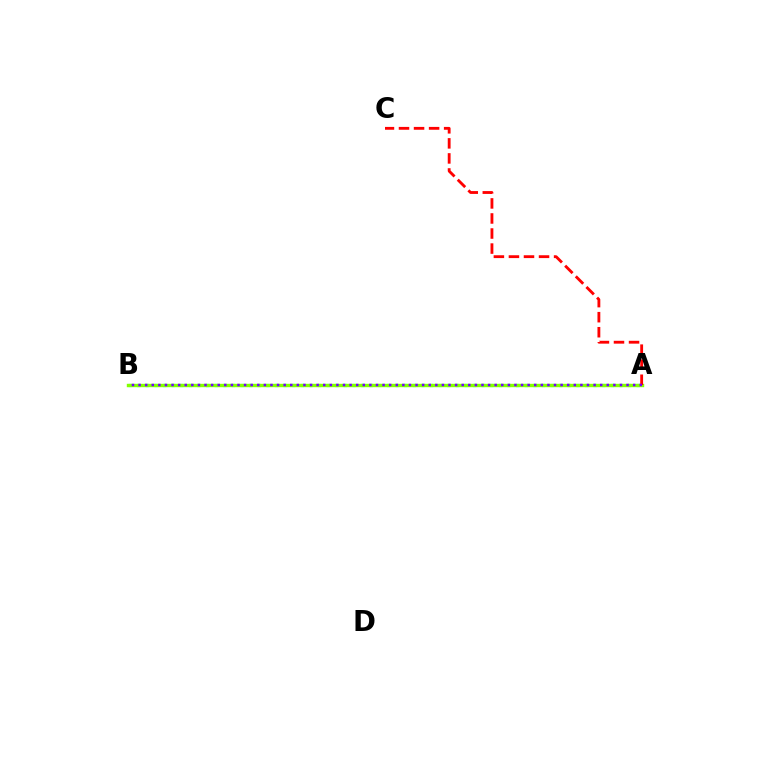{('A', 'B'): [{'color': '#00fff6', 'line_style': 'dotted', 'thickness': 2.34}, {'color': '#84ff00', 'line_style': 'solid', 'thickness': 2.44}, {'color': '#7200ff', 'line_style': 'dotted', 'thickness': 1.79}], ('A', 'C'): [{'color': '#ff0000', 'line_style': 'dashed', 'thickness': 2.04}]}